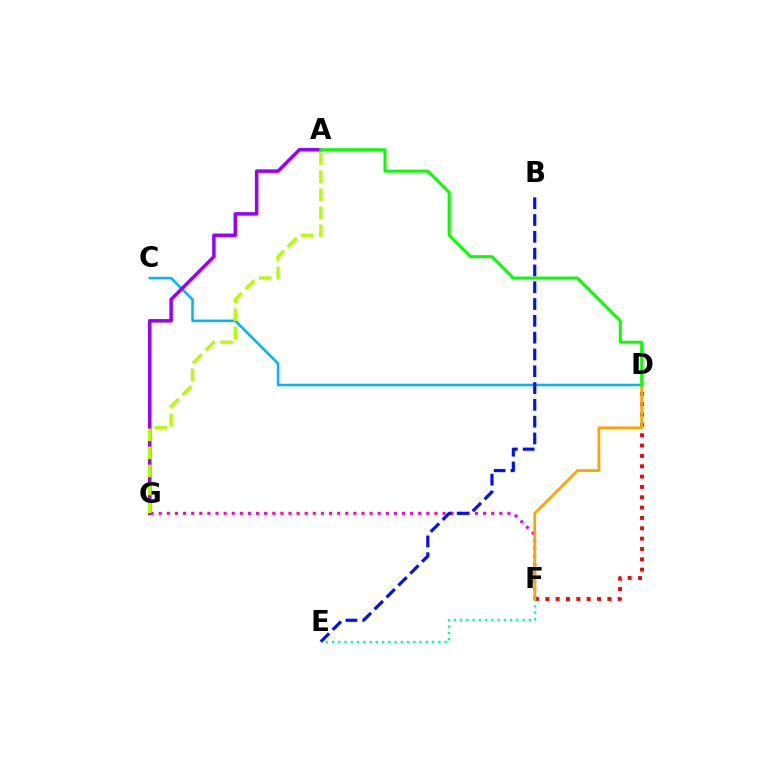{('D', 'F'): [{'color': '#ff0000', 'line_style': 'dotted', 'thickness': 2.81}, {'color': '#ffa500', 'line_style': 'solid', 'thickness': 2.0}], ('C', 'D'): [{'color': '#00b5ff', 'line_style': 'solid', 'thickness': 1.83}], ('F', 'G'): [{'color': '#ff00bd', 'line_style': 'dotted', 'thickness': 2.2}], ('A', 'G'): [{'color': '#9b00ff', 'line_style': 'solid', 'thickness': 2.55}, {'color': '#b3ff00', 'line_style': 'dashed', 'thickness': 2.45}], ('E', 'F'): [{'color': '#00ff9d', 'line_style': 'dotted', 'thickness': 1.7}], ('B', 'E'): [{'color': '#0010ff', 'line_style': 'dashed', 'thickness': 2.28}], ('A', 'D'): [{'color': '#08ff00', 'line_style': 'solid', 'thickness': 2.18}]}